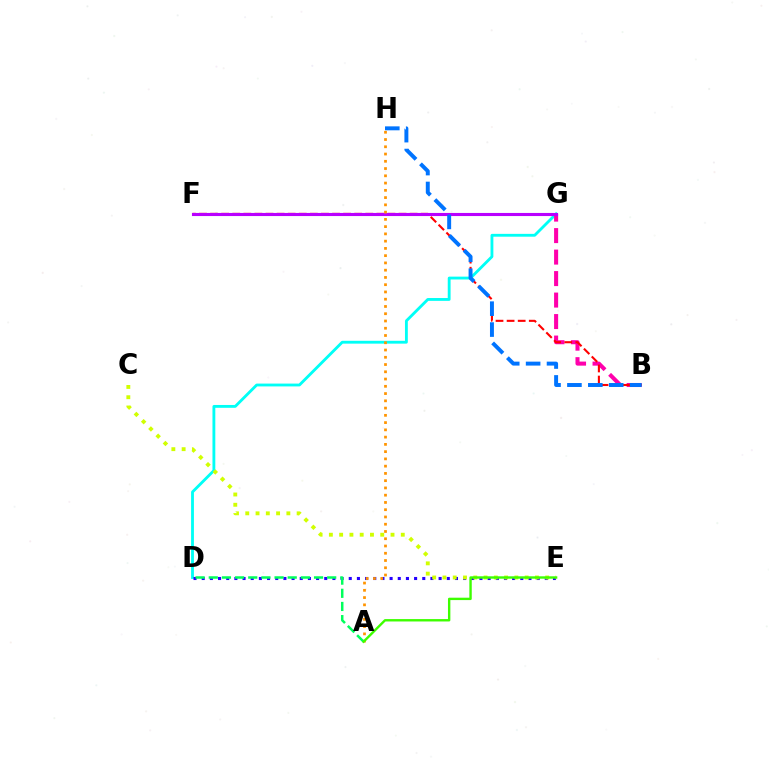{('D', 'G'): [{'color': '#00fff6', 'line_style': 'solid', 'thickness': 2.04}], ('B', 'G'): [{'color': '#ff00ac', 'line_style': 'dashed', 'thickness': 2.92}], ('B', 'F'): [{'color': '#ff0000', 'line_style': 'dashed', 'thickness': 1.51}], ('F', 'G'): [{'color': '#b900ff', 'line_style': 'solid', 'thickness': 2.23}], ('D', 'E'): [{'color': '#2500ff', 'line_style': 'dotted', 'thickness': 2.22}], ('B', 'H'): [{'color': '#0074ff', 'line_style': 'dashed', 'thickness': 2.84}], ('A', 'H'): [{'color': '#ff9400', 'line_style': 'dotted', 'thickness': 1.97}], ('A', 'D'): [{'color': '#00ff5c', 'line_style': 'dashed', 'thickness': 1.79}], ('C', 'E'): [{'color': '#d1ff00', 'line_style': 'dotted', 'thickness': 2.79}], ('A', 'E'): [{'color': '#3dff00', 'line_style': 'solid', 'thickness': 1.72}]}